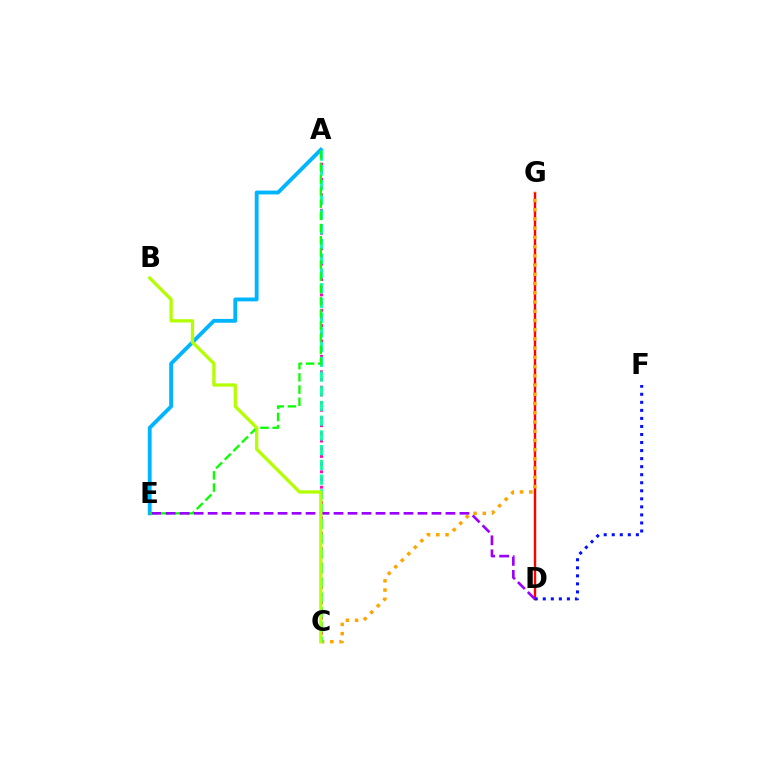{('D', 'G'): [{'color': '#ff0000', 'line_style': 'solid', 'thickness': 1.73}], ('A', 'C'): [{'color': '#ff00bd', 'line_style': 'dotted', 'thickness': 2.09}, {'color': '#00ff9d', 'line_style': 'dashed', 'thickness': 2.0}], ('C', 'G'): [{'color': '#ffa500', 'line_style': 'dotted', 'thickness': 2.51}], ('A', 'E'): [{'color': '#00b5ff', 'line_style': 'solid', 'thickness': 2.77}, {'color': '#08ff00', 'line_style': 'dashed', 'thickness': 1.66}], ('D', 'E'): [{'color': '#9b00ff', 'line_style': 'dashed', 'thickness': 1.9}], ('B', 'C'): [{'color': '#b3ff00', 'line_style': 'solid', 'thickness': 2.36}], ('D', 'F'): [{'color': '#0010ff', 'line_style': 'dotted', 'thickness': 2.18}]}